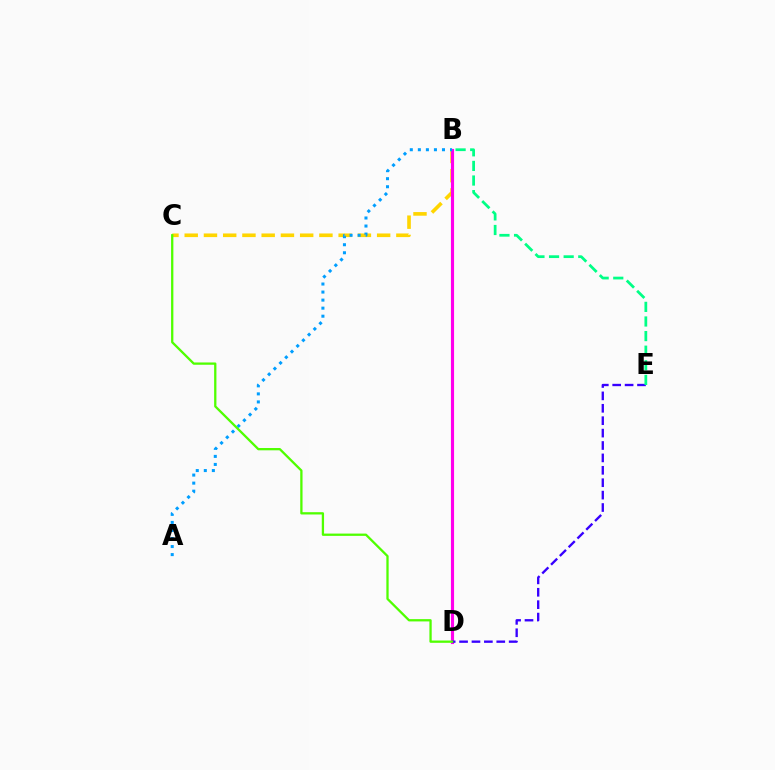{('B', 'D'): [{'color': '#ff0000', 'line_style': 'solid', 'thickness': 1.94}, {'color': '#ff00ed', 'line_style': 'solid', 'thickness': 2.25}], ('B', 'C'): [{'color': '#ffd500', 'line_style': 'dashed', 'thickness': 2.61}], ('D', 'E'): [{'color': '#3700ff', 'line_style': 'dashed', 'thickness': 1.68}], ('A', 'B'): [{'color': '#009eff', 'line_style': 'dotted', 'thickness': 2.19}], ('B', 'E'): [{'color': '#00ff86', 'line_style': 'dashed', 'thickness': 1.98}], ('C', 'D'): [{'color': '#4fff00', 'line_style': 'solid', 'thickness': 1.65}]}